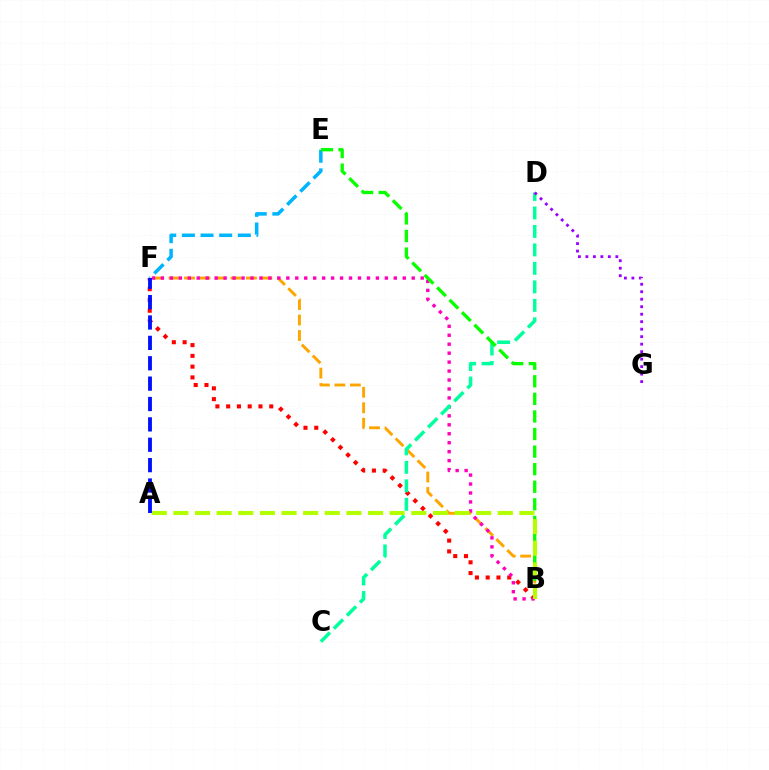{('E', 'F'): [{'color': '#00b5ff', 'line_style': 'dashed', 'thickness': 2.53}], ('B', 'F'): [{'color': '#ff0000', 'line_style': 'dotted', 'thickness': 2.93}, {'color': '#ffa500', 'line_style': 'dashed', 'thickness': 2.1}, {'color': '#ff00bd', 'line_style': 'dotted', 'thickness': 2.43}], ('C', 'D'): [{'color': '#00ff9d', 'line_style': 'dashed', 'thickness': 2.51}], ('D', 'G'): [{'color': '#9b00ff', 'line_style': 'dotted', 'thickness': 2.03}], ('B', 'E'): [{'color': '#08ff00', 'line_style': 'dashed', 'thickness': 2.39}], ('A', 'B'): [{'color': '#b3ff00', 'line_style': 'dashed', 'thickness': 2.94}], ('A', 'F'): [{'color': '#0010ff', 'line_style': 'dashed', 'thickness': 2.77}]}